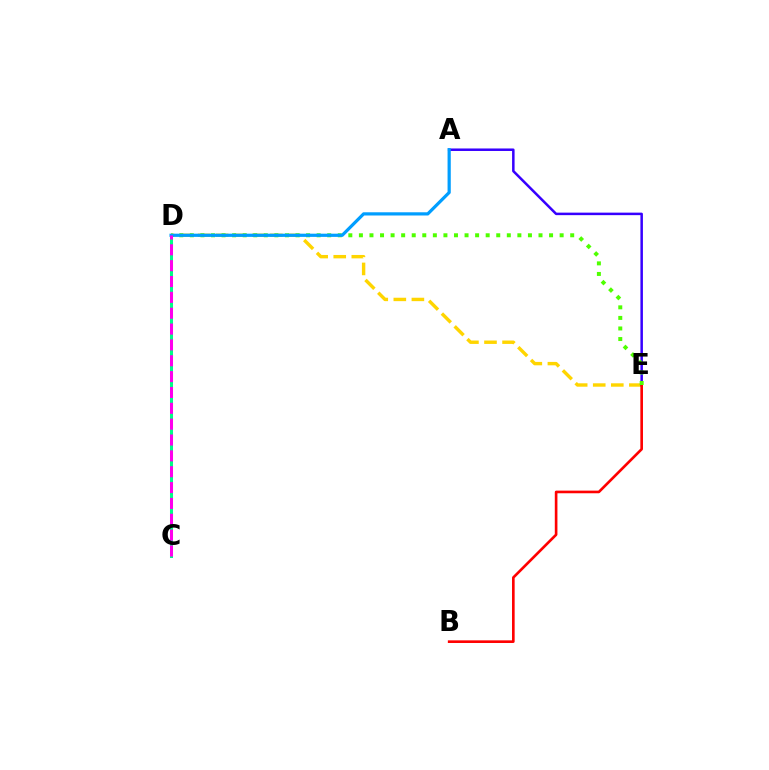{('D', 'E'): [{'color': '#ffd500', 'line_style': 'dashed', 'thickness': 2.45}, {'color': '#4fff00', 'line_style': 'dotted', 'thickness': 2.87}], ('A', 'E'): [{'color': '#3700ff', 'line_style': 'solid', 'thickness': 1.81}], ('B', 'E'): [{'color': '#ff0000', 'line_style': 'solid', 'thickness': 1.9}], ('C', 'D'): [{'color': '#00ff86', 'line_style': 'solid', 'thickness': 2.18}, {'color': '#ff00ed', 'line_style': 'dashed', 'thickness': 2.15}], ('A', 'D'): [{'color': '#009eff', 'line_style': 'solid', 'thickness': 2.31}]}